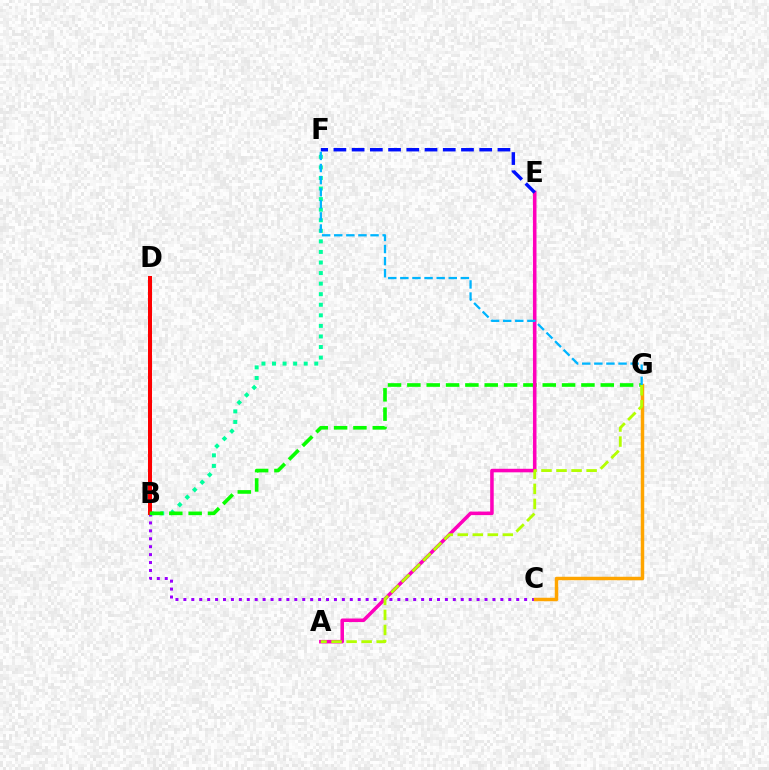{('B', 'F'): [{'color': '#00ff9d', 'line_style': 'dotted', 'thickness': 2.87}], ('B', 'C'): [{'color': '#9b00ff', 'line_style': 'dotted', 'thickness': 2.15}], ('B', 'D'): [{'color': '#ff0000', 'line_style': 'solid', 'thickness': 2.89}], ('B', 'G'): [{'color': '#08ff00', 'line_style': 'dashed', 'thickness': 2.63}], ('A', 'E'): [{'color': '#ff00bd', 'line_style': 'solid', 'thickness': 2.55}], ('C', 'G'): [{'color': '#ffa500', 'line_style': 'solid', 'thickness': 2.5}], ('A', 'G'): [{'color': '#b3ff00', 'line_style': 'dashed', 'thickness': 2.04}], ('E', 'F'): [{'color': '#0010ff', 'line_style': 'dashed', 'thickness': 2.48}], ('F', 'G'): [{'color': '#00b5ff', 'line_style': 'dashed', 'thickness': 1.64}]}